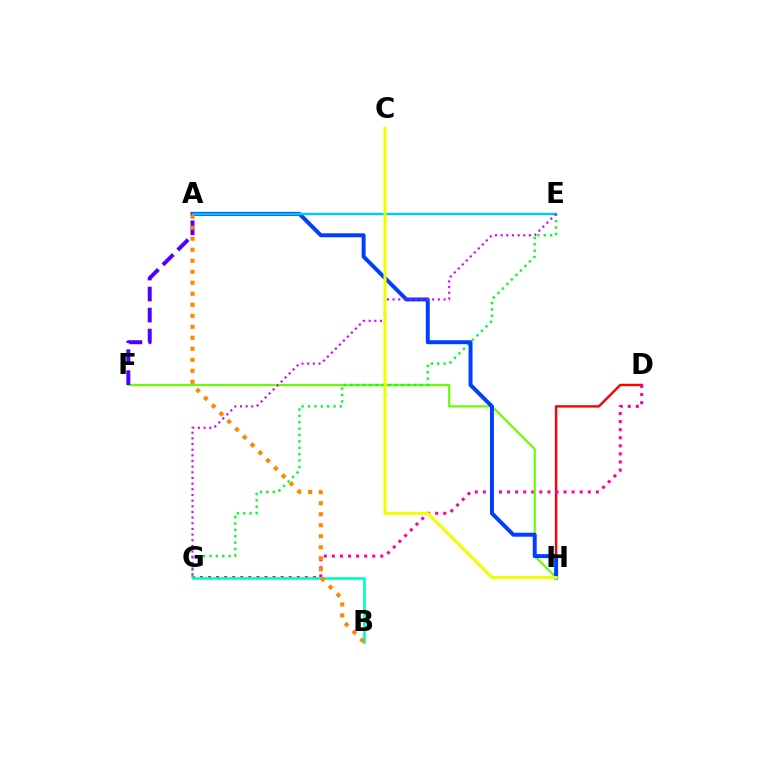{('D', 'H'): [{'color': '#ff0000', 'line_style': 'solid', 'thickness': 1.74}], ('D', 'G'): [{'color': '#ff00a0', 'line_style': 'dotted', 'thickness': 2.19}], ('B', 'G'): [{'color': '#00ffaf', 'line_style': 'solid', 'thickness': 1.92}], ('F', 'H'): [{'color': '#66ff00', 'line_style': 'solid', 'thickness': 1.57}], ('E', 'G'): [{'color': '#00ff27', 'line_style': 'dotted', 'thickness': 1.73}, {'color': '#d600ff', 'line_style': 'dotted', 'thickness': 1.54}], ('A', 'H'): [{'color': '#003fff', 'line_style': 'solid', 'thickness': 2.86}], ('A', 'E'): [{'color': '#00c7ff', 'line_style': 'solid', 'thickness': 1.76}], ('A', 'F'): [{'color': '#4f00ff', 'line_style': 'dashed', 'thickness': 2.85}], ('C', 'H'): [{'color': '#eeff00', 'line_style': 'solid', 'thickness': 2.22}], ('A', 'B'): [{'color': '#ff8800', 'line_style': 'dotted', 'thickness': 2.99}]}